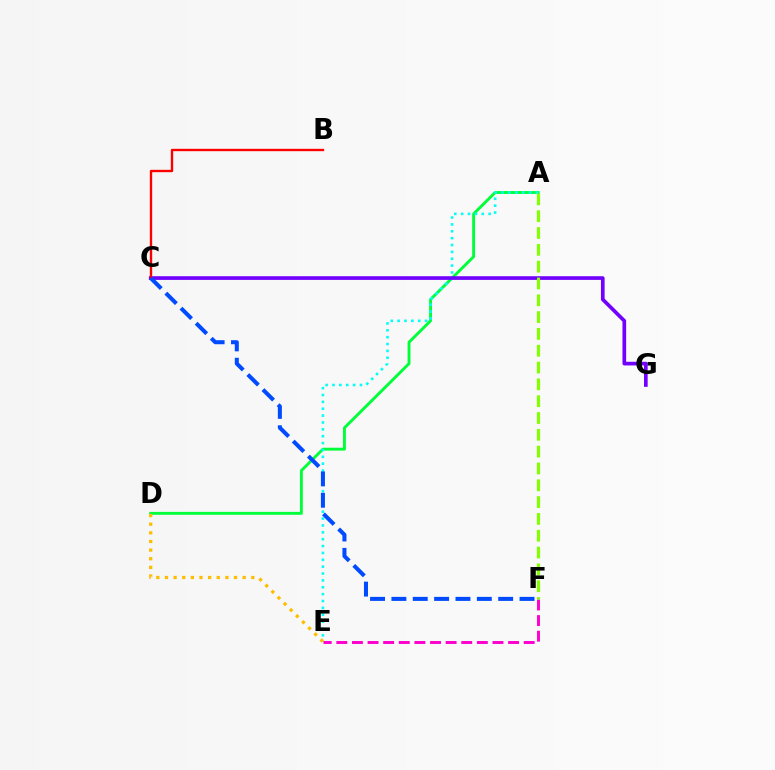{('A', 'D'): [{'color': '#00ff39', 'line_style': 'solid', 'thickness': 2.08}], ('A', 'E'): [{'color': '#00fff6', 'line_style': 'dotted', 'thickness': 1.87}], ('E', 'F'): [{'color': '#ff00cf', 'line_style': 'dashed', 'thickness': 2.12}], ('D', 'E'): [{'color': '#ffbd00', 'line_style': 'dotted', 'thickness': 2.35}], ('C', 'G'): [{'color': '#7200ff', 'line_style': 'solid', 'thickness': 2.64}], ('B', 'C'): [{'color': '#ff0000', 'line_style': 'solid', 'thickness': 1.69}], ('C', 'F'): [{'color': '#004bff', 'line_style': 'dashed', 'thickness': 2.9}], ('A', 'F'): [{'color': '#84ff00', 'line_style': 'dashed', 'thickness': 2.28}]}